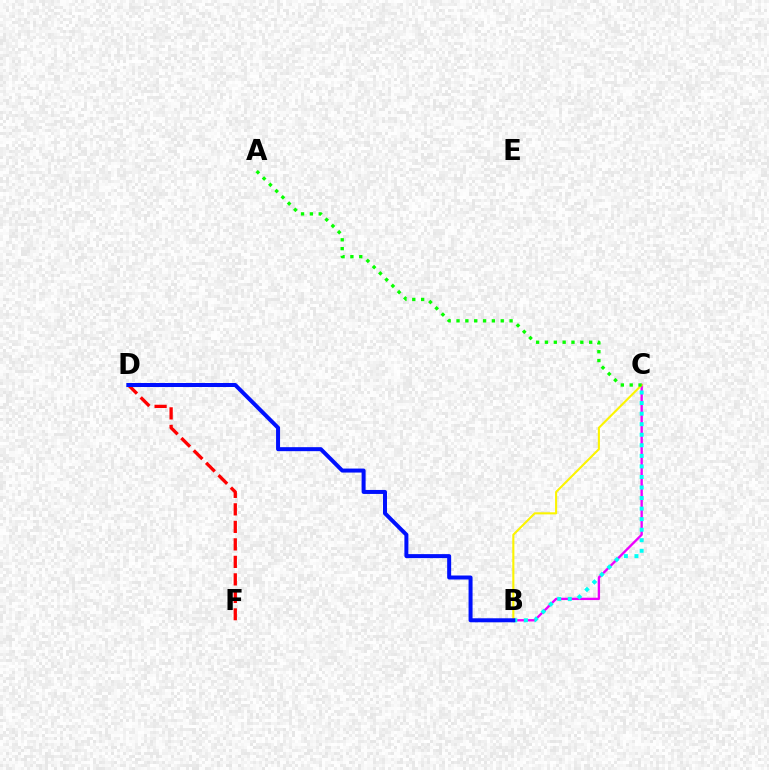{('B', 'C'): [{'color': '#ee00ff', 'line_style': 'solid', 'thickness': 1.69}, {'color': '#00fff6', 'line_style': 'dotted', 'thickness': 2.87}, {'color': '#fcf500', 'line_style': 'solid', 'thickness': 1.51}], ('D', 'F'): [{'color': '#ff0000', 'line_style': 'dashed', 'thickness': 2.38}], ('B', 'D'): [{'color': '#0010ff', 'line_style': 'solid', 'thickness': 2.88}], ('A', 'C'): [{'color': '#08ff00', 'line_style': 'dotted', 'thickness': 2.4}]}